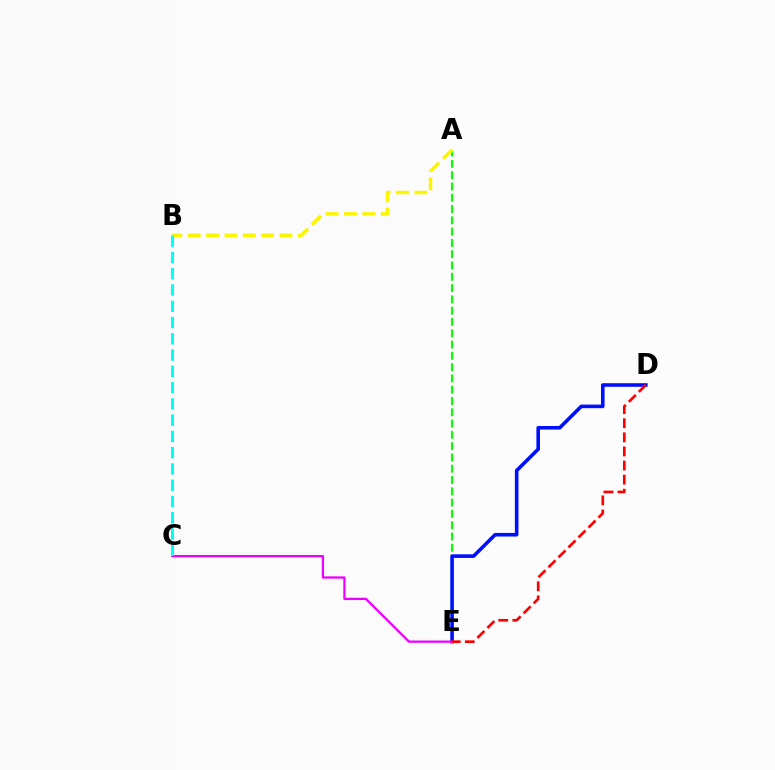{('A', 'E'): [{'color': '#08ff00', 'line_style': 'dashed', 'thickness': 1.53}], ('A', 'B'): [{'color': '#fcf500', 'line_style': 'dashed', 'thickness': 2.49}], ('D', 'E'): [{'color': '#0010ff', 'line_style': 'solid', 'thickness': 2.59}, {'color': '#ff0000', 'line_style': 'dashed', 'thickness': 1.91}], ('C', 'E'): [{'color': '#ee00ff', 'line_style': 'solid', 'thickness': 1.64}], ('B', 'C'): [{'color': '#00fff6', 'line_style': 'dashed', 'thickness': 2.21}]}